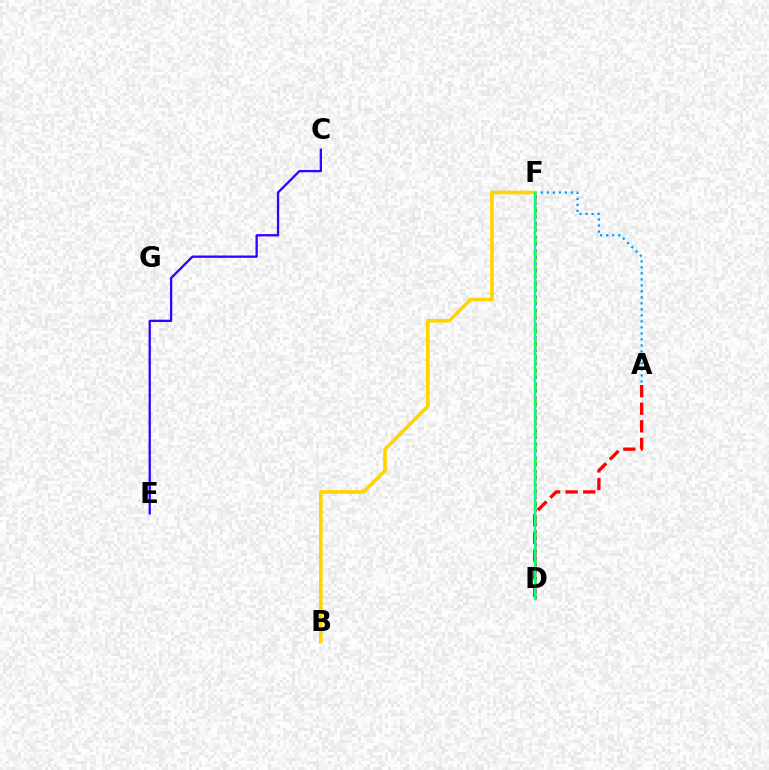{('A', 'F'): [{'color': '#009eff', 'line_style': 'dotted', 'thickness': 1.63}], ('A', 'D'): [{'color': '#ff0000', 'line_style': 'dashed', 'thickness': 2.39}], ('B', 'F'): [{'color': '#ffd500', 'line_style': 'solid', 'thickness': 2.62}], ('D', 'F'): [{'color': '#4fff00', 'line_style': 'dashed', 'thickness': 2.0}, {'color': '#ff00ed', 'line_style': 'dotted', 'thickness': 1.82}, {'color': '#00ff86', 'line_style': 'solid', 'thickness': 1.75}], ('C', 'E'): [{'color': '#3700ff', 'line_style': 'solid', 'thickness': 1.66}]}